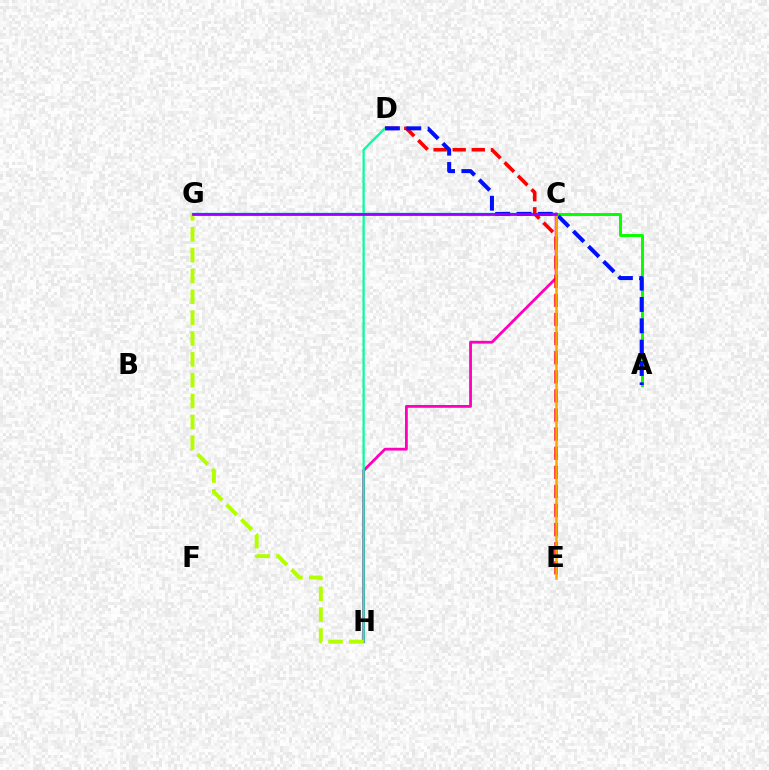{('C', 'H'): [{'color': '#ff00bd', 'line_style': 'solid', 'thickness': 2.01}], ('C', 'G'): [{'color': '#00b5ff', 'line_style': 'solid', 'thickness': 1.73}, {'color': '#9b00ff', 'line_style': 'solid', 'thickness': 1.97}], ('D', 'H'): [{'color': '#00ff9d', 'line_style': 'solid', 'thickness': 1.62}], ('A', 'C'): [{'color': '#08ff00', 'line_style': 'solid', 'thickness': 2.13}], ('D', 'E'): [{'color': '#ff0000', 'line_style': 'dashed', 'thickness': 2.59}], ('A', 'D'): [{'color': '#0010ff', 'line_style': 'dashed', 'thickness': 2.9}], ('C', 'E'): [{'color': '#ffa500', 'line_style': 'solid', 'thickness': 1.82}], ('G', 'H'): [{'color': '#b3ff00', 'line_style': 'dashed', 'thickness': 2.83}]}